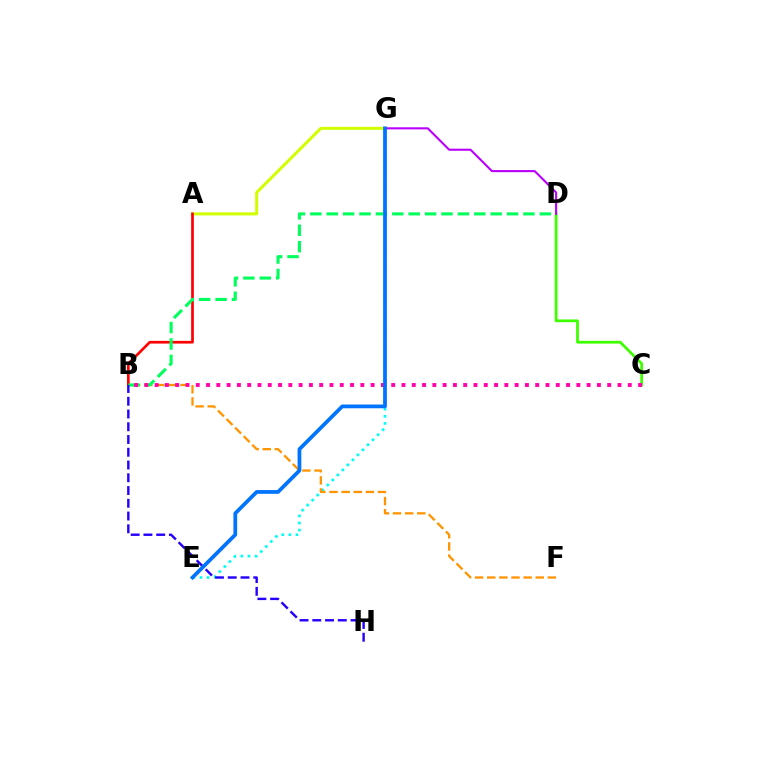{('A', 'G'): [{'color': '#d1ff00', 'line_style': 'solid', 'thickness': 2.16}], ('C', 'D'): [{'color': '#3dff00', 'line_style': 'solid', 'thickness': 1.98}], ('E', 'G'): [{'color': '#00fff6', 'line_style': 'dotted', 'thickness': 1.93}, {'color': '#0074ff', 'line_style': 'solid', 'thickness': 2.69}], ('A', 'B'): [{'color': '#ff0000', 'line_style': 'solid', 'thickness': 1.93}], ('B', 'F'): [{'color': '#ff9400', 'line_style': 'dashed', 'thickness': 1.65}], ('B', 'D'): [{'color': '#00ff5c', 'line_style': 'dashed', 'thickness': 2.23}], ('B', 'H'): [{'color': '#2500ff', 'line_style': 'dashed', 'thickness': 1.73}], ('B', 'C'): [{'color': '#ff00ac', 'line_style': 'dotted', 'thickness': 2.79}], ('D', 'G'): [{'color': '#b900ff', 'line_style': 'solid', 'thickness': 1.51}]}